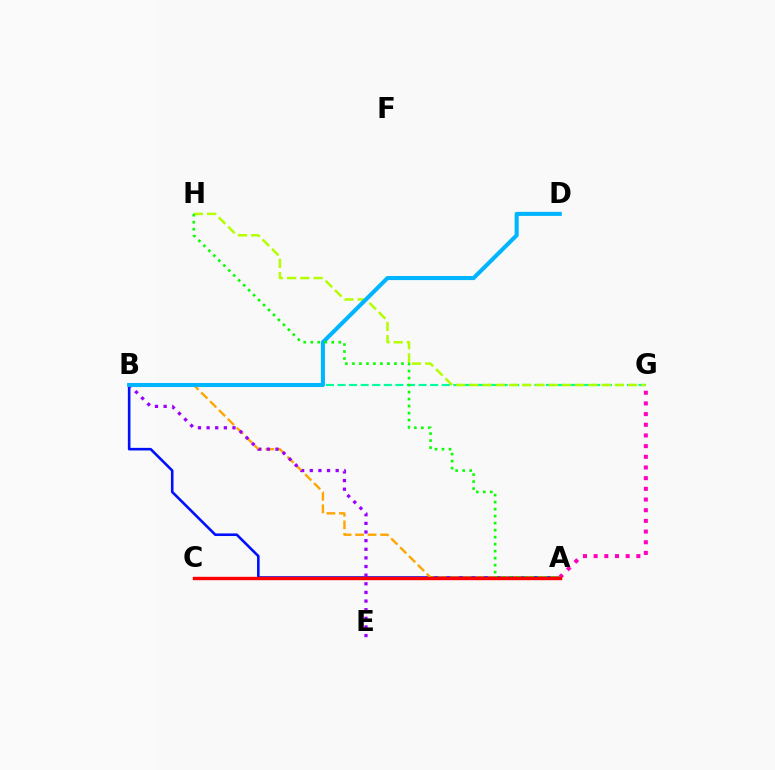{('A', 'B'): [{'color': '#0010ff', 'line_style': 'solid', 'thickness': 1.87}, {'color': '#ffa500', 'line_style': 'dashed', 'thickness': 1.7}], ('B', 'G'): [{'color': '#00ff9d', 'line_style': 'dashed', 'thickness': 1.57}], ('G', 'H'): [{'color': '#b3ff00', 'line_style': 'dashed', 'thickness': 1.8}], ('B', 'E'): [{'color': '#9b00ff', 'line_style': 'dotted', 'thickness': 2.34}], ('B', 'D'): [{'color': '#00b5ff', 'line_style': 'solid', 'thickness': 2.93}], ('A', 'G'): [{'color': '#ff00bd', 'line_style': 'dotted', 'thickness': 2.9}], ('A', 'H'): [{'color': '#08ff00', 'line_style': 'dotted', 'thickness': 1.9}], ('A', 'C'): [{'color': '#ff0000', 'line_style': 'solid', 'thickness': 2.44}]}